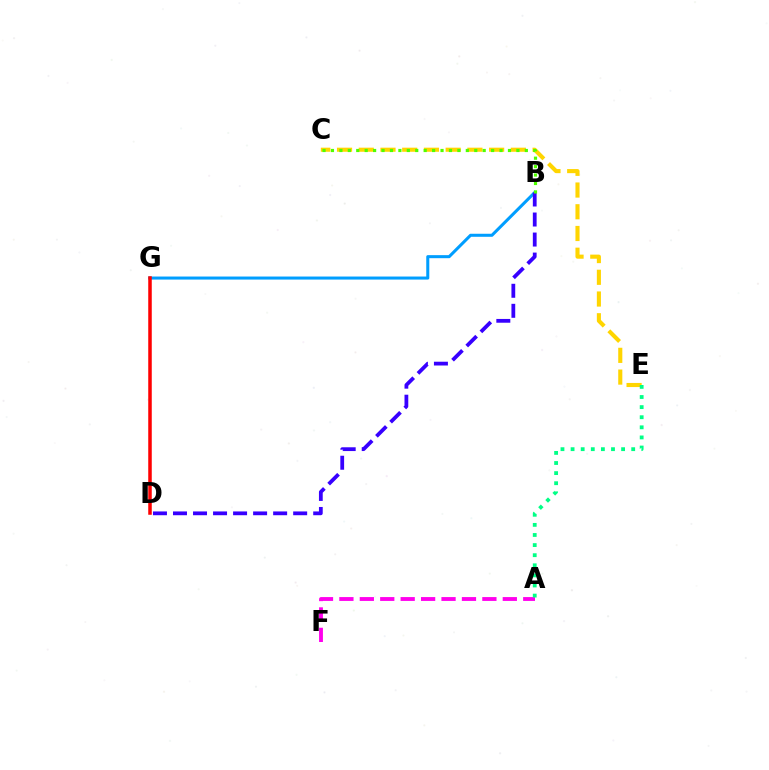{('C', 'E'): [{'color': '#ffd500', 'line_style': 'dashed', 'thickness': 2.95}], ('B', 'G'): [{'color': '#009eff', 'line_style': 'solid', 'thickness': 2.19}], ('A', 'F'): [{'color': '#ff00ed', 'line_style': 'dashed', 'thickness': 2.77}], ('B', 'D'): [{'color': '#3700ff', 'line_style': 'dashed', 'thickness': 2.72}], ('D', 'G'): [{'color': '#ff0000', 'line_style': 'solid', 'thickness': 2.53}], ('B', 'C'): [{'color': '#4fff00', 'line_style': 'dotted', 'thickness': 2.29}], ('A', 'E'): [{'color': '#00ff86', 'line_style': 'dotted', 'thickness': 2.75}]}